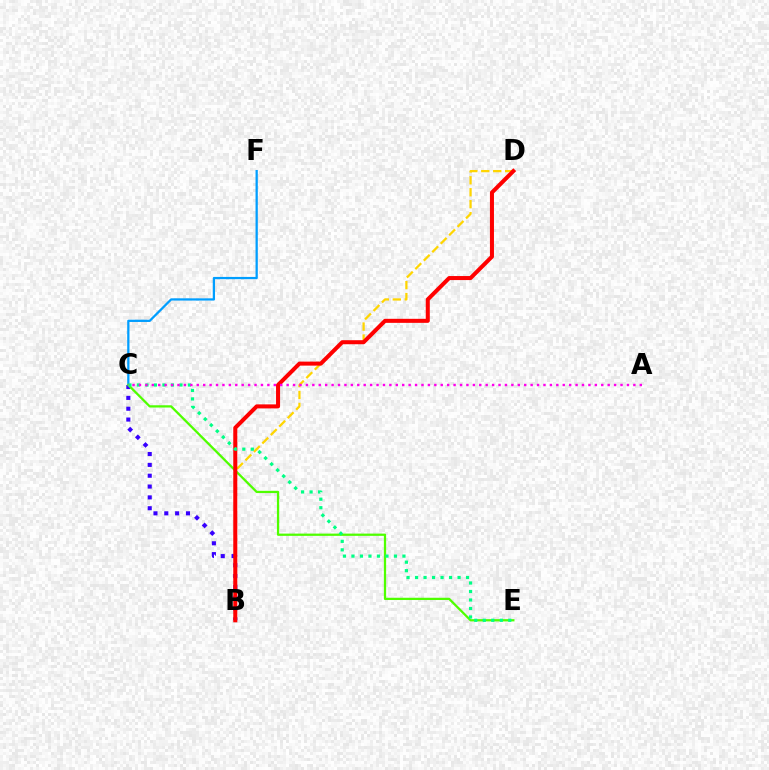{('C', 'F'): [{'color': '#009eff', 'line_style': 'solid', 'thickness': 1.63}], ('B', 'C'): [{'color': '#3700ff', 'line_style': 'dotted', 'thickness': 2.94}], ('B', 'D'): [{'color': '#ffd500', 'line_style': 'dashed', 'thickness': 1.62}, {'color': '#ff0000', 'line_style': 'solid', 'thickness': 2.9}], ('C', 'E'): [{'color': '#4fff00', 'line_style': 'solid', 'thickness': 1.63}, {'color': '#00ff86', 'line_style': 'dotted', 'thickness': 2.31}], ('A', 'C'): [{'color': '#ff00ed', 'line_style': 'dotted', 'thickness': 1.74}]}